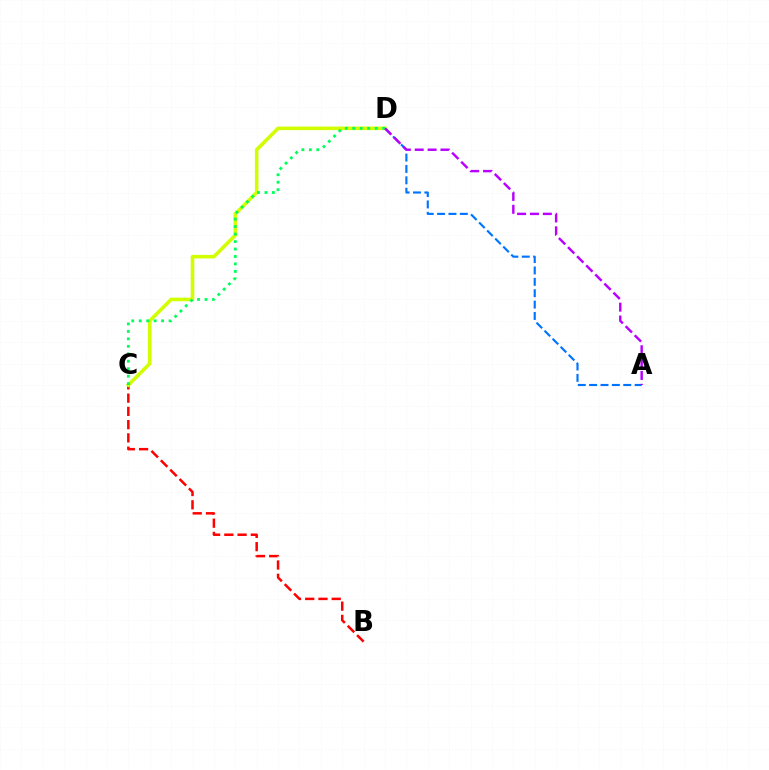{('B', 'C'): [{'color': '#ff0000', 'line_style': 'dashed', 'thickness': 1.8}], ('A', 'D'): [{'color': '#0074ff', 'line_style': 'dashed', 'thickness': 1.55}, {'color': '#b900ff', 'line_style': 'dashed', 'thickness': 1.75}], ('C', 'D'): [{'color': '#d1ff00', 'line_style': 'solid', 'thickness': 2.57}, {'color': '#00ff5c', 'line_style': 'dotted', 'thickness': 2.03}]}